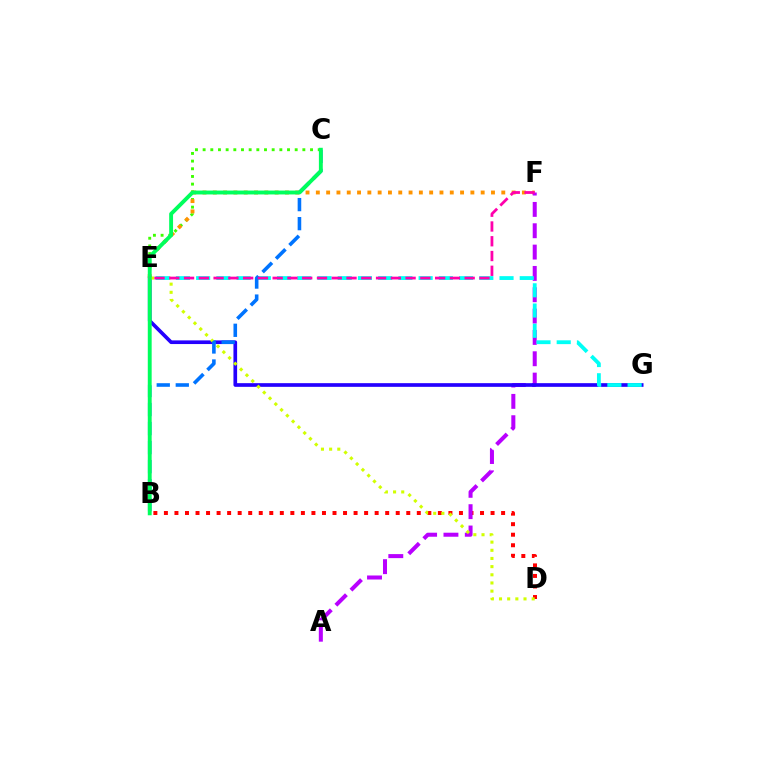{('C', 'E'): [{'color': '#3dff00', 'line_style': 'dotted', 'thickness': 2.08}], ('E', 'F'): [{'color': '#ff9400', 'line_style': 'dotted', 'thickness': 2.8}, {'color': '#ff00ac', 'line_style': 'dashed', 'thickness': 2.01}], ('B', 'D'): [{'color': '#ff0000', 'line_style': 'dotted', 'thickness': 2.86}], ('A', 'F'): [{'color': '#b900ff', 'line_style': 'dashed', 'thickness': 2.9}], ('E', 'G'): [{'color': '#2500ff', 'line_style': 'solid', 'thickness': 2.64}, {'color': '#00fff6', 'line_style': 'dashed', 'thickness': 2.75}], ('D', 'E'): [{'color': '#d1ff00', 'line_style': 'dotted', 'thickness': 2.22}], ('B', 'C'): [{'color': '#0074ff', 'line_style': 'dashed', 'thickness': 2.59}, {'color': '#00ff5c', 'line_style': 'solid', 'thickness': 2.8}]}